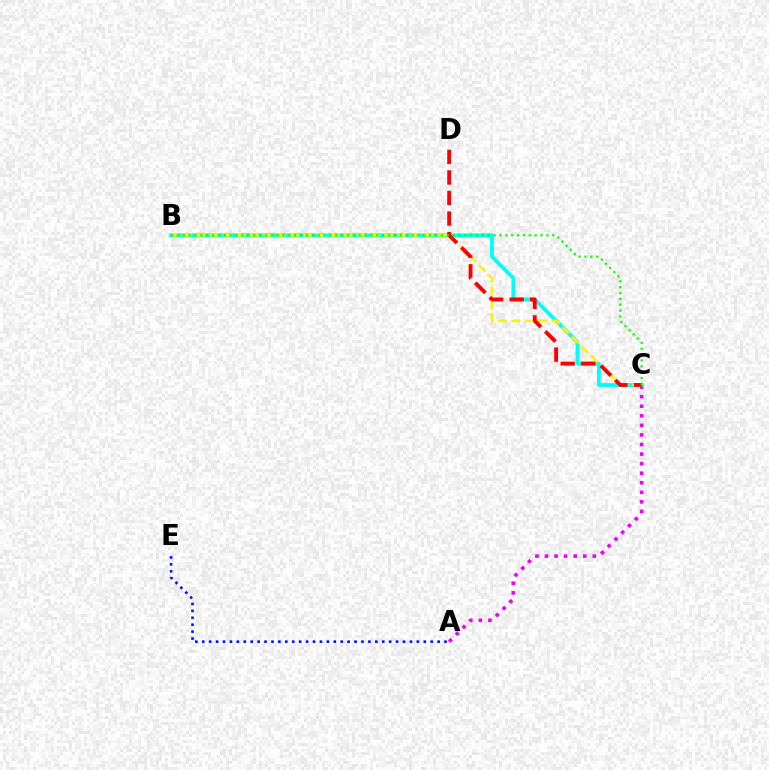{('A', 'C'): [{'color': '#ee00ff', 'line_style': 'dotted', 'thickness': 2.6}], ('A', 'E'): [{'color': '#0010ff', 'line_style': 'dotted', 'thickness': 1.88}], ('B', 'C'): [{'color': '#00fff6', 'line_style': 'solid', 'thickness': 2.75}, {'color': '#fcf500', 'line_style': 'dashed', 'thickness': 1.82}, {'color': '#08ff00', 'line_style': 'dotted', 'thickness': 1.59}], ('C', 'D'): [{'color': '#ff0000', 'line_style': 'dashed', 'thickness': 2.79}]}